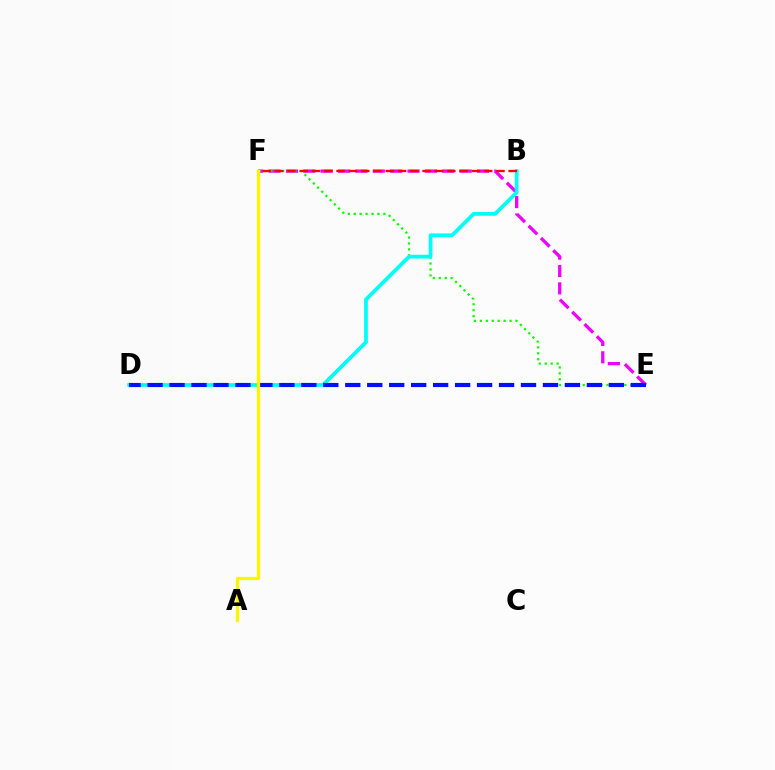{('E', 'F'): [{'color': '#ee00ff', 'line_style': 'dashed', 'thickness': 2.36}, {'color': '#08ff00', 'line_style': 'dotted', 'thickness': 1.61}], ('B', 'D'): [{'color': '#00fff6', 'line_style': 'solid', 'thickness': 2.7}], ('D', 'E'): [{'color': '#0010ff', 'line_style': 'dashed', 'thickness': 2.98}], ('B', 'F'): [{'color': '#ff0000', 'line_style': 'dashed', 'thickness': 1.67}], ('A', 'F'): [{'color': '#fcf500', 'line_style': 'solid', 'thickness': 2.37}]}